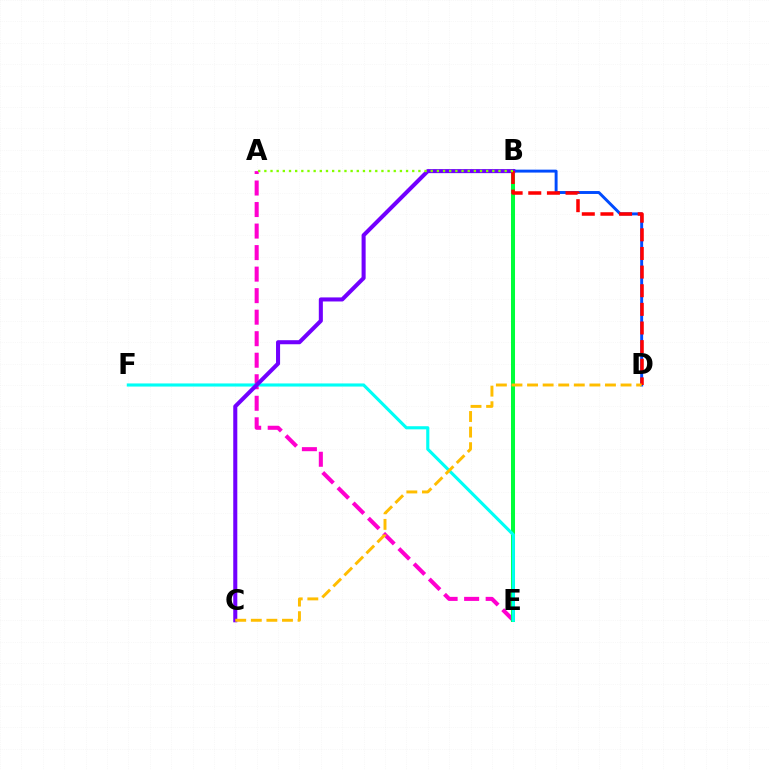{('A', 'E'): [{'color': '#ff00cf', 'line_style': 'dashed', 'thickness': 2.92}], ('B', 'E'): [{'color': '#00ff39', 'line_style': 'solid', 'thickness': 2.9}], ('B', 'D'): [{'color': '#004bff', 'line_style': 'solid', 'thickness': 2.11}, {'color': '#ff0000', 'line_style': 'dashed', 'thickness': 2.53}], ('E', 'F'): [{'color': '#00fff6', 'line_style': 'solid', 'thickness': 2.25}], ('B', 'C'): [{'color': '#7200ff', 'line_style': 'solid', 'thickness': 2.92}], ('C', 'D'): [{'color': '#ffbd00', 'line_style': 'dashed', 'thickness': 2.12}], ('A', 'B'): [{'color': '#84ff00', 'line_style': 'dotted', 'thickness': 1.67}]}